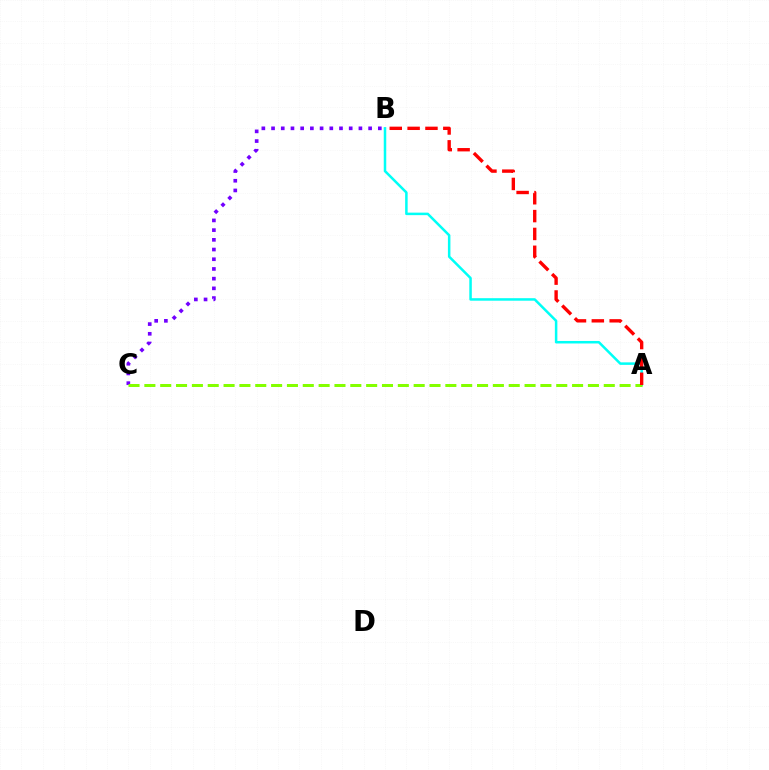{('B', 'C'): [{'color': '#7200ff', 'line_style': 'dotted', 'thickness': 2.64}], ('A', 'B'): [{'color': '#00fff6', 'line_style': 'solid', 'thickness': 1.81}, {'color': '#ff0000', 'line_style': 'dashed', 'thickness': 2.42}], ('A', 'C'): [{'color': '#84ff00', 'line_style': 'dashed', 'thickness': 2.15}]}